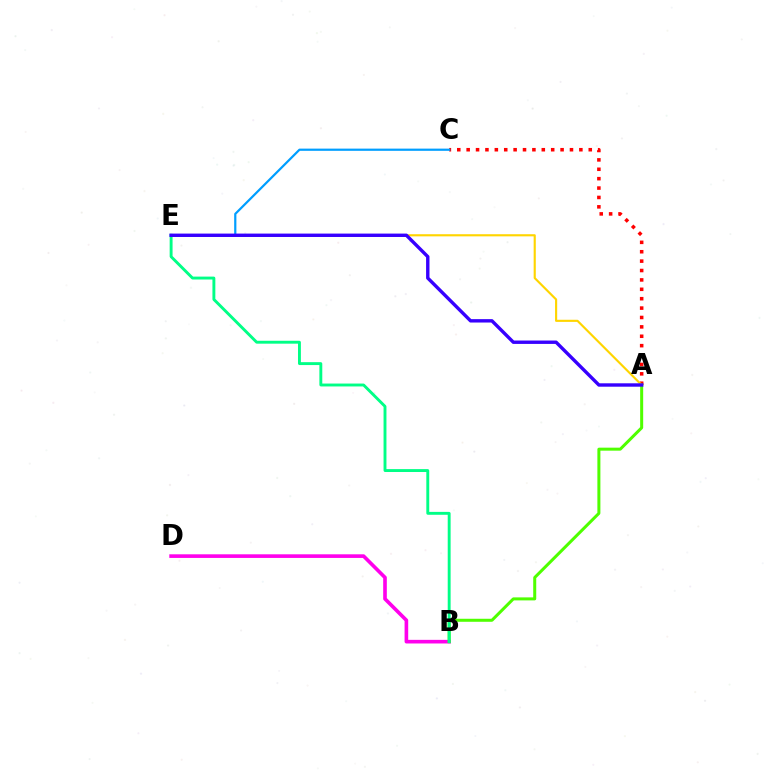{('A', 'C'): [{'color': '#ff0000', 'line_style': 'dotted', 'thickness': 2.55}], ('B', 'D'): [{'color': '#ff00ed', 'line_style': 'solid', 'thickness': 2.61}], ('C', 'E'): [{'color': '#009eff', 'line_style': 'solid', 'thickness': 1.59}], ('A', 'B'): [{'color': '#4fff00', 'line_style': 'solid', 'thickness': 2.17}], ('B', 'E'): [{'color': '#00ff86', 'line_style': 'solid', 'thickness': 2.09}], ('A', 'E'): [{'color': '#ffd500', 'line_style': 'solid', 'thickness': 1.54}, {'color': '#3700ff', 'line_style': 'solid', 'thickness': 2.44}]}